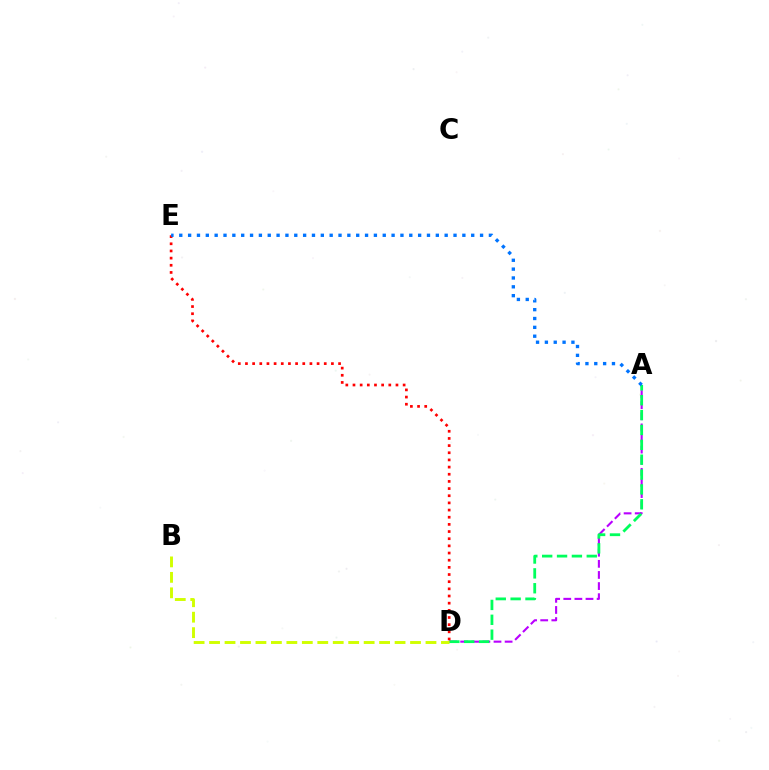{('A', 'D'): [{'color': '#b900ff', 'line_style': 'dashed', 'thickness': 1.51}, {'color': '#00ff5c', 'line_style': 'dashed', 'thickness': 2.02}], ('D', 'E'): [{'color': '#ff0000', 'line_style': 'dotted', 'thickness': 1.95}], ('B', 'D'): [{'color': '#d1ff00', 'line_style': 'dashed', 'thickness': 2.1}], ('A', 'E'): [{'color': '#0074ff', 'line_style': 'dotted', 'thickness': 2.4}]}